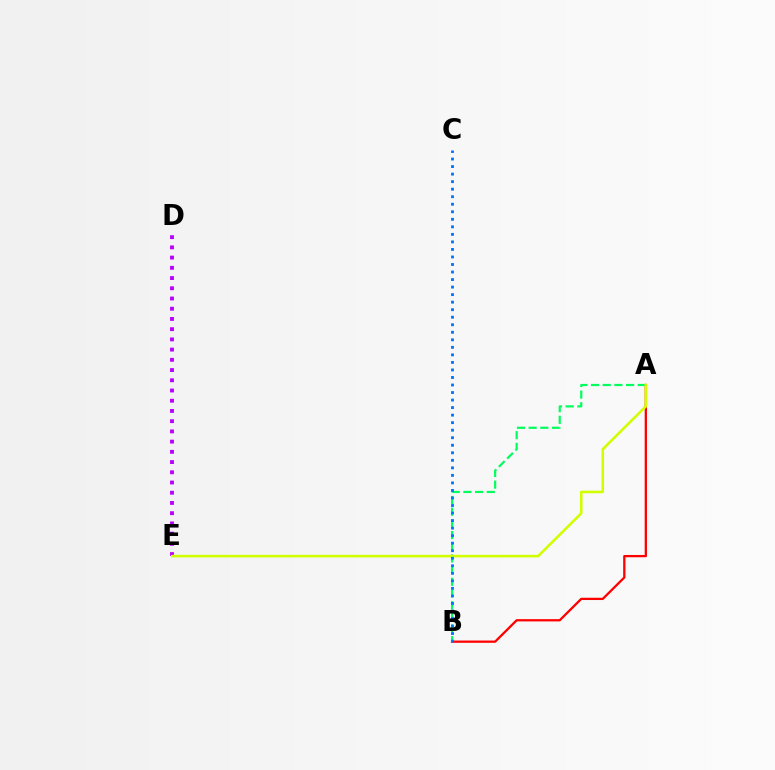{('A', 'B'): [{'color': '#ff0000', 'line_style': 'solid', 'thickness': 1.64}, {'color': '#00ff5c', 'line_style': 'dashed', 'thickness': 1.59}], ('D', 'E'): [{'color': '#b900ff', 'line_style': 'dotted', 'thickness': 2.78}], ('A', 'E'): [{'color': '#d1ff00', 'line_style': 'solid', 'thickness': 1.86}], ('B', 'C'): [{'color': '#0074ff', 'line_style': 'dotted', 'thickness': 2.05}]}